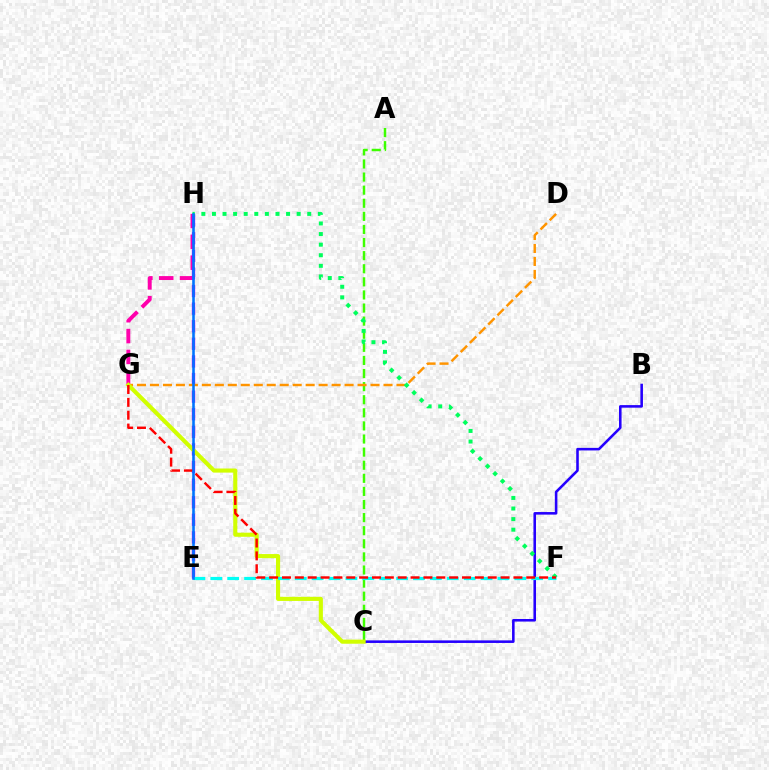{('G', 'H'): [{'color': '#ff00ac', 'line_style': 'dashed', 'thickness': 2.83}], ('E', 'H'): [{'color': '#b900ff', 'line_style': 'dashed', 'thickness': 2.39}, {'color': '#0074ff', 'line_style': 'solid', 'thickness': 1.85}], ('B', 'C'): [{'color': '#2500ff', 'line_style': 'solid', 'thickness': 1.85}], ('A', 'C'): [{'color': '#3dff00', 'line_style': 'dashed', 'thickness': 1.78}], ('D', 'G'): [{'color': '#ff9400', 'line_style': 'dashed', 'thickness': 1.76}], ('F', 'H'): [{'color': '#00ff5c', 'line_style': 'dotted', 'thickness': 2.88}], ('C', 'G'): [{'color': '#d1ff00', 'line_style': 'solid', 'thickness': 2.96}], ('E', 'F'): [{'color': '#00fff6', 'line_style': 'dashed', 'thickness': 2.29}], ('F', 'G'): [{'color': '#ff0000', 'line_style': 'dashed', 'thickness': 1.75}]}